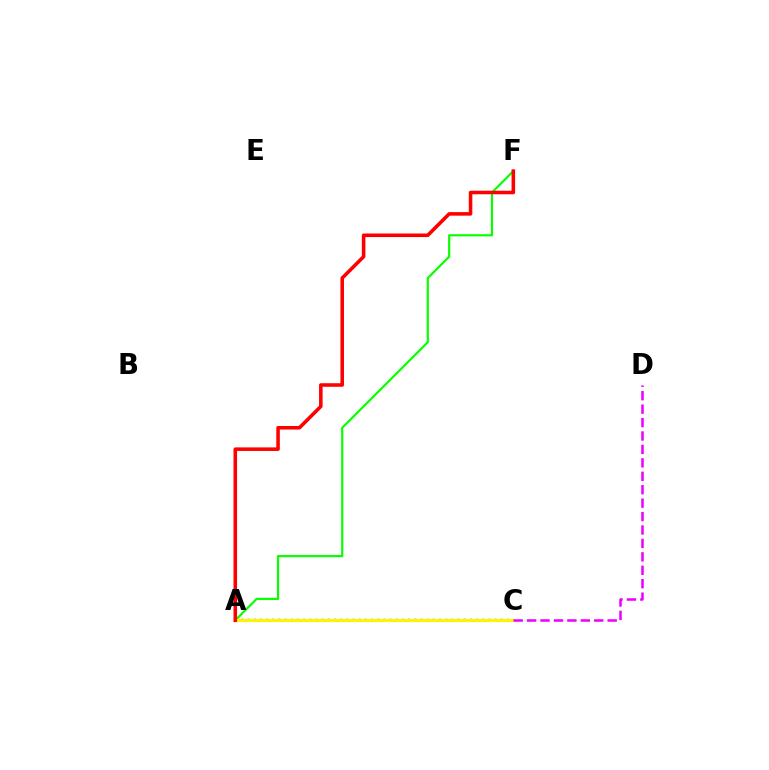{('A', 'F'): [{'color': '#08ff00', 'line_style': 'solid', 'thickness': 1.57}, {'color': '#ff0000', 'line_style': 'solid', 'thickness': 2.56}], ('A', 'C'): [{'color': '#00fff6', 'line_style': 'dashed', 'thickness': 2.11}, {'color': '#0010ff', 'line_style': 'dotted', 'thickness': 1.68}, {'color': '#fcf500', 'line_style': 'solid', 'thickness': 2.27}], ('C', 'D'): [{'color': '#ee00ff', 'line_style': 'dashed', 'thickness': 1.82}]}